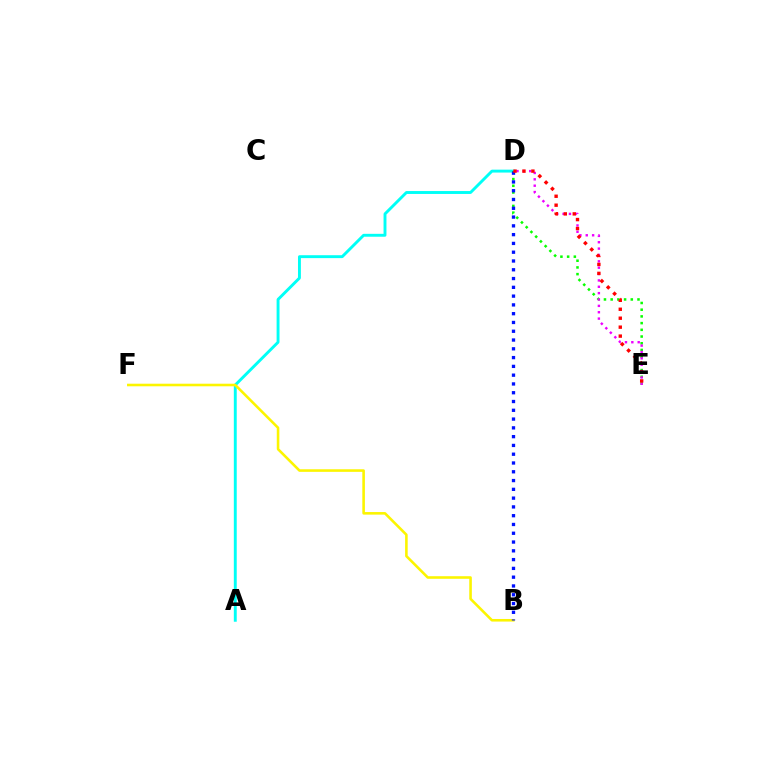{('A', 'D'): [{'color': '#00fff6', 'line_style': 'solid', 'thickness': 2.09}], ('D', 'E'): [{'color': '#08ff00', 'line_style': 'dotted', 'thickness': 1.82}, {'color': '#ee00ff', 'line_style': 'dotted', 'thickness': 1.73}, {'color': '#ff0000', 'line_style': 'dotted', 'thickness': 2.43}], ('B', 'F'): [{'color': '#fcf500', 'line_style': 'solid', 'thickness': 1.86}], ('B', 'D'): [{'color': '#0010ff', 'line_style': 'dotted', 'thickness': 2.39}]}